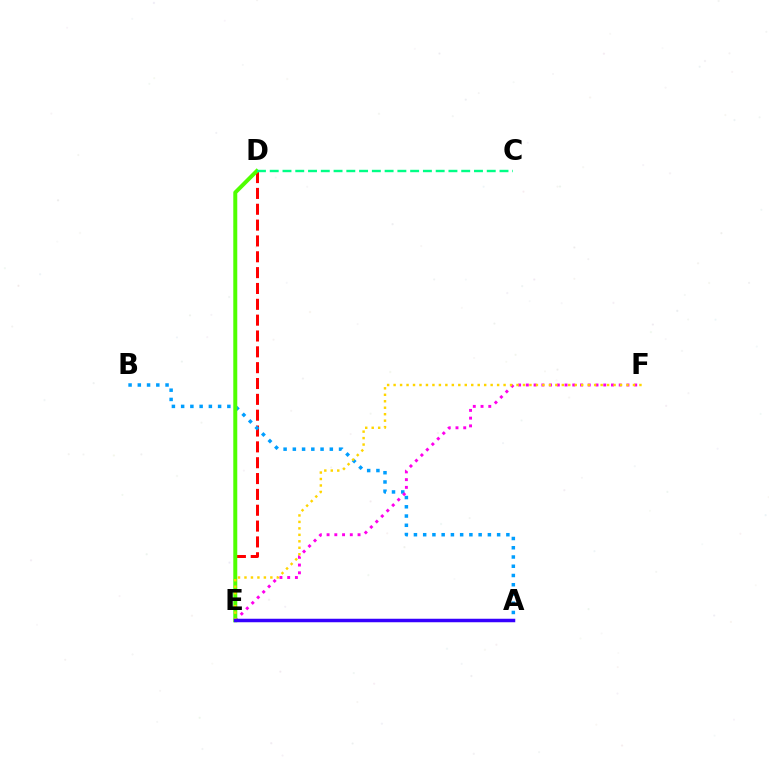{('D', 'E'): [{'color': '#ff0000', 'line_style': 'dashed', 'thickness': 2.15}, {'color': '#4fff00', 'line_style': 'solid', 'thickness': 2.87}], ('A', 'B'): [{'color': '#009eff', 'line_style': 'dotted', 'thickness': 2.51}], ('E', 'F'): [{'color': '#ff00ed', 'line_style': 'dotted', 'thickness': 2.1}, {'color': '#ffd500', 'line_style': 'dotted', 'thickness': 1.76}], ('C', 'D'): [{'color': '#00ff86', 'line_style': 'dashed', 'thickness': 1.73}], ('A', 'E'): [{'color': '#3700ff', 'line_style': 'solid', 'thickness': 2.51}]}